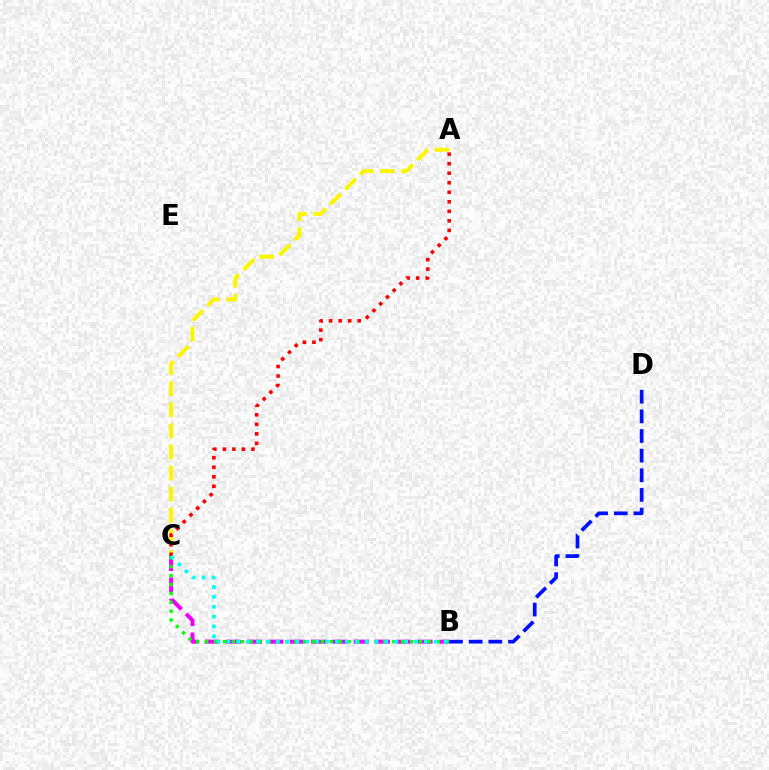{('B', 'C'): [{'color': '#ee00ff', 'line_style': 'dashed', 'thickness': 2.89}, {'color': '#08ff00', 'line_style': 'dotted', 'thickness': 2.42}, {'color': '#00fff6', 'line_style': 'dotted', 'thickness': 2.68}], ('B', 'D'): [{'color': '#0010ff', 'line_style': 'dashed', 'thickness': 2.67}], ('A', 'C'): [{'color': '#fcf500', 'line_style': 'dashed', 'thickness': 2.87}, {'color': '#ff0000', 'line_style': 'dotted', 'thickness': 2.59}]}